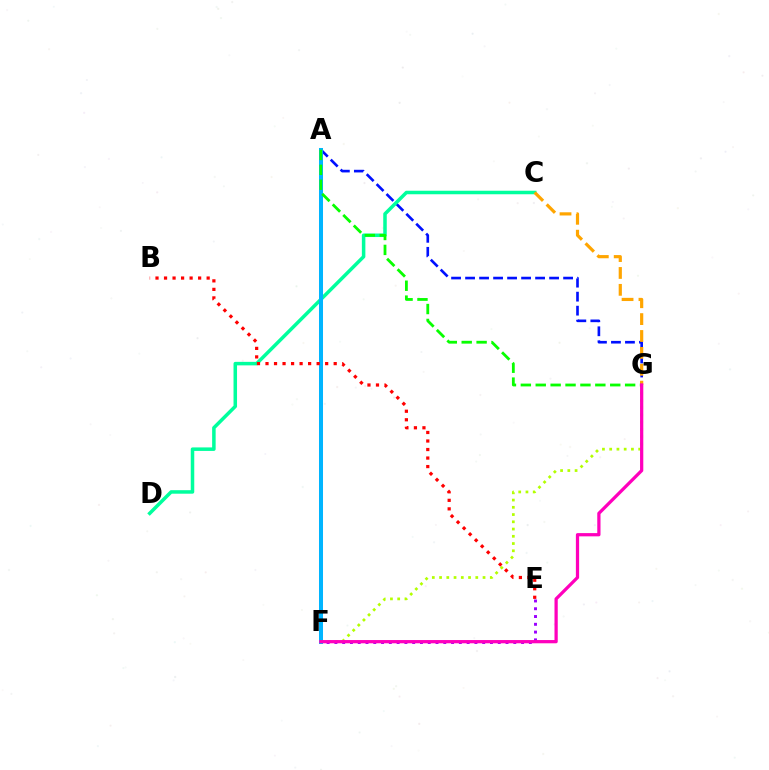{('A', 'G'): [{'color': '#0010ff', 'line_style': 'dashed', 'thickness': 1.9}, {'color': '#08ff00', 'line_style': 'dashed', 'thickness': 2.02}], ('F', 'G'): [{'color': '#b3ff00', 'line_style': 'dotted', 'thickness': 1.97}, {'color': '#ff00bd', 'line_style': 'solid', 'thickness': 2.33}], ('E', 'F'): [{'color': '#9b00ff', 'line_style': 'dotted', 'thickness': 2.11}], ('C', 'D'): [{'color': '#00ff9d', 'line_style': 'solid', 'thickness': 2.53}], ('A', 'F'): [{'color': '#00b5ff', 'line_style': 'solid', 'thickness': 2.88}], ('B', 'E'): [{'color': '#ff0000', 'line_style': 'dotted', 'thickness': 2.32}], ('C', 'G'): [{'color': '#ffa500', 'line_style': 'dashed', 'thickness': 2.29}]}